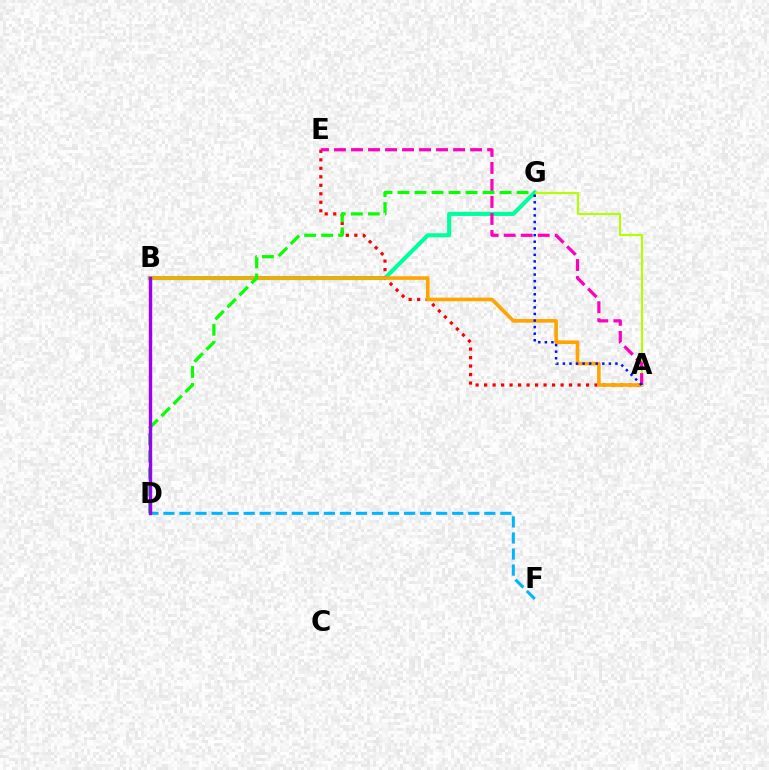{('B', 'G'): [{'color': '#00ff9d', 'line_style': 'solid', 'thickness': 2.96}], ('D', 'F'): [{'color': '#00b5ff', 'line_style': 'dashed', 'thickness': 2.18}], ('A', 'E'): [{'color': '#ff0000', 'line_style': 'dotted', 'thickness': 2.31}, {'color': '#ff00bd', 'line_style': 'dashed', 'thickness': 2.31}], ('A', 'B'): [{'color': '#ffa500', 'line_style': 'solid', 'thickness': 2.6}], ('A', 'G'): [{'color': '#b3ff00', 'line_style': 'solid', 'thickness': 1.56}, {'color': '#0010ff', 'line_style': 'dotted', 'thickness': 1.78}], ('D', 'G'): [{'color': '#08ff00', 'line_style': 'dashed', 'thickness': 2.31}], ('B', 'D'): [{'color': '#9b00ff', 'line_style': 'solid', 'thickness': 2.44}]}